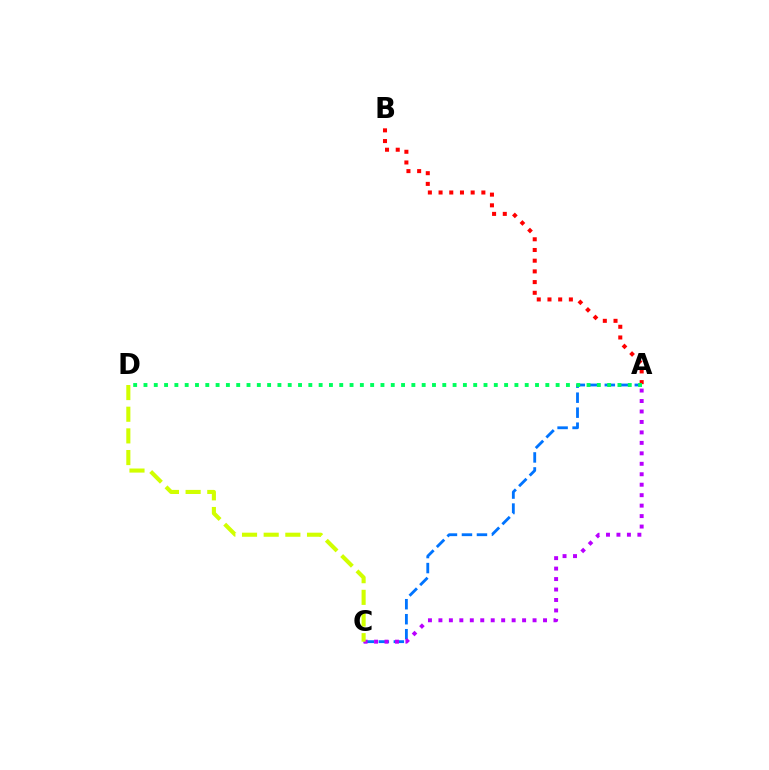{('A', 'B'): [{'color': '#ff0000', 'line_style': 'dotted', 'thickness': 2.91}], ('A', 'C'): [{'color': '#0074ff', 'line_style': 'dashed', 'thickness': 2.04}, {'color': '#b900ff', 'line_style': 'dotted', 'thickness': 2.84}], ('A', 'D'): [{'color': '#00ff5c', 'line_style': 'dotted', 'thickness': 2.8}], ('C', 'D'): [{'color': '#d1ff00', 'line_style': 'dashed', 'thickness': 2.94}]}